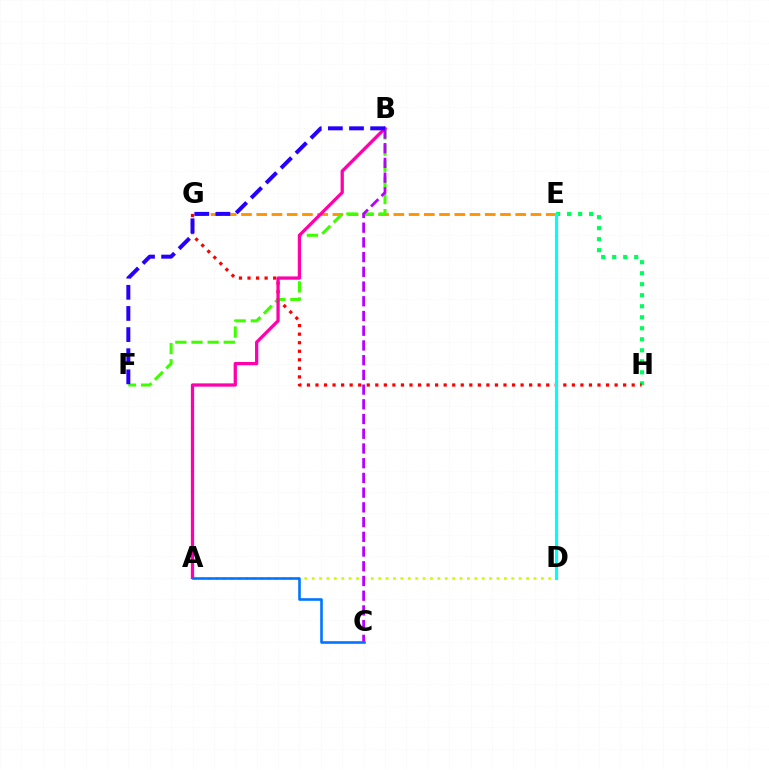{('A', 'D'): [{'color': '#d1ff00', 'line_style': 'dotted', 'thickness': 2.01}], ('E', 'G'): [{'color': '#ff9400', 'line_style': 'dashed', 'thickness': 2.07}], ('E', 'H'): [{'color': '#00ff5c', 'line_style': 'dotted', 'thickness': 2.99}], ('G', 'H'): [{'color': '#ff0000', 'line_style': 'dotted', 'thickness': 2.32}], ('B', 'F'): [{'color': '#3dff00', 'line_style': 'dashed', 'thickness': 2.19}, {'color': '#2500ff', 'line_style': 'dashed', 'thickness': 2.87}], ('D', 'E'): [{'color': '#00fff6', 'line_style': 'solid', 'thickness': 2.27}], ('A', 'B'): [{'color': '#ff00ac', 'line_style': 'solid', 'thickness': 2.35}], ('A', 'C'): [{'color': '#0074ff', 'line_style': 'solid', 'thickness': 1.87}], ('B', 'C'): [{'color': '#b900ff', 'line_style': 'dashed', 'thickness': 2.0}]}